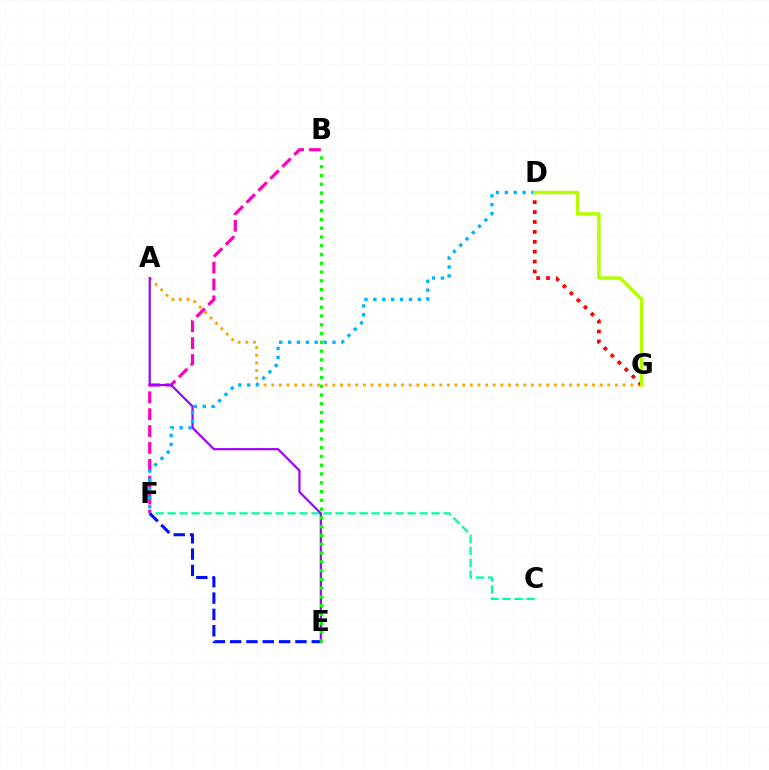{('B', 'F'): [{'color': '#ff00bd', 'line_style': 'dashed', 'thickness': 2.29}], ('A', 'G'): [{'color': '#ffa500', 'line_style': 'dotted', 'thickness': 2.07}], ('C', 'F'): [{'color': '#00ff9d', 'line_style': 'dashed', 'thickness': 1.63}], ('D', 'G'): [{'color': '#ff0000', 'line_style': 'dotted', 'thickness': 2.69}, {'color': '#b3ff00', 'line_style': 'solid', 'thickness': 2.47}], ('E', 'F'): [{'color': '#0010ff', 'line_style': 'dashed', 'thickness': 2.22}], ('A', 'E'): [{'color': '#9b00ff', 'line_style': 'solid', 'thickness': 1.56}], ('D', 'F'): [{'color': '#00b5ff', 'line_style': 'dotted', 'thickness': 2.42}], ('B', 'E'): [{'color': '#08ff00', 'line_style': 'dotted', 'thickness': 2.39}]}